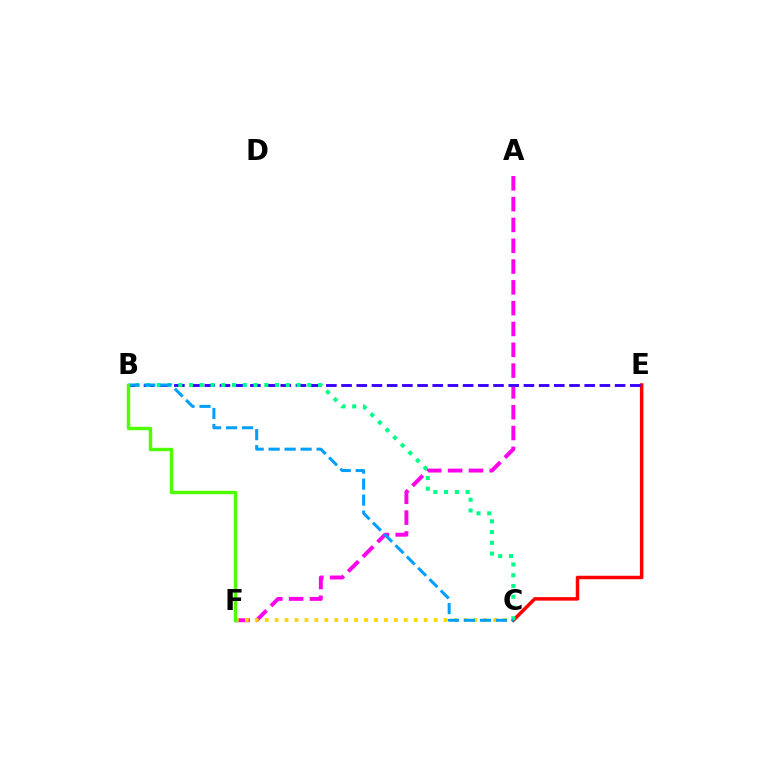{('A', 'F'): [{'color': '#ff00ed', 'line_style': 'dashed', 'thickness': 2.83}], ('C', 'E'): [{'color': '#ff0000', 'line_style': 'solid', 'thickness': 2.51}], ('B', 'E'): [{'color': '#3700ff', 'line_style': 'dashed', 'thickness': 2.06}], ('C', 'F'): [{'color': '#ffd500', 'line_style': 'dotted', 'thickness': 2.7}], ('B', 'C'): [{'color': '#00ff86', 'line_style': 'dotted', 'thickness': 2.92}, {'color': '#009eff', 'line_style': 'dashed', 'thickness': 2.17}], ('B', 'F'): [{'color': '#4fff00', 'line_style': 'solid', 'thickness': 2.45}]}